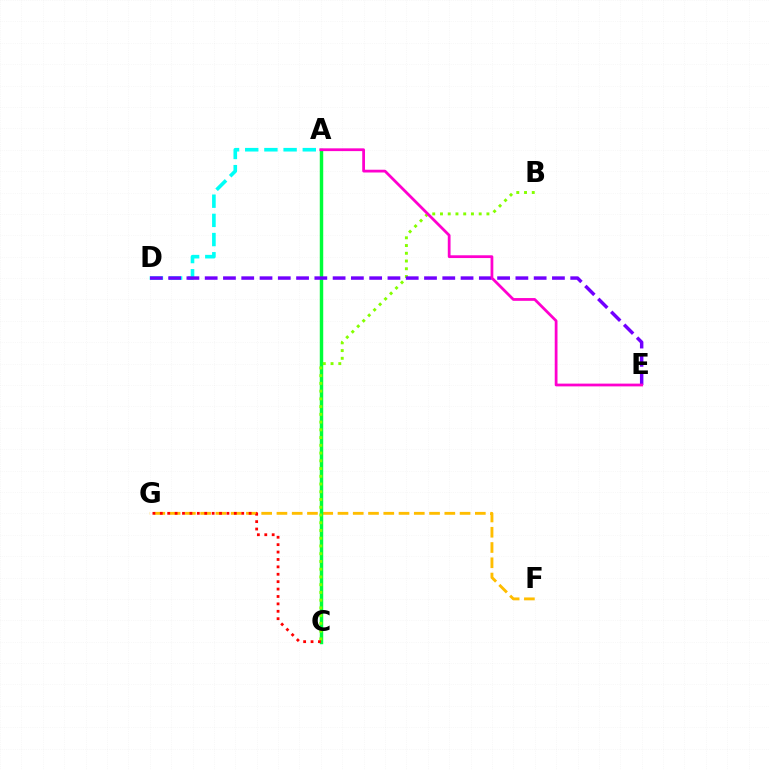{('A', 'D'): [{'color': '#00fff6', 'line_style': 'dashed', 'thickness': 2.61}], ('A', 'C'): [{'color': '#004bff', 'line_style': 'dotted', 'thickness': 2.05}, {'color': '#00ff39', 'line_style': 'solid', 'thickness': 2.48}], ('F', 'G'): [{'color': '#ffbd00', 'line_style': 'dashed', 'thickness': 2.07}], ('B', 'C'): [{'color': '#84ff00', 'line_style': 'dotted', 'thickness': 2.1}], ('D', 'E'): [{'color': '#7200ff', 'line_style': 'dashed', 'thickness': 2.48}], ('A', 'E'): [{'color': '#ff00cf', 'line_style': 'solid', 'thickness': 1.99}], ('C', 'G'): [{'color': '#ff0000', 'line_style': 'dotted', 'thickness': 2.01}]}